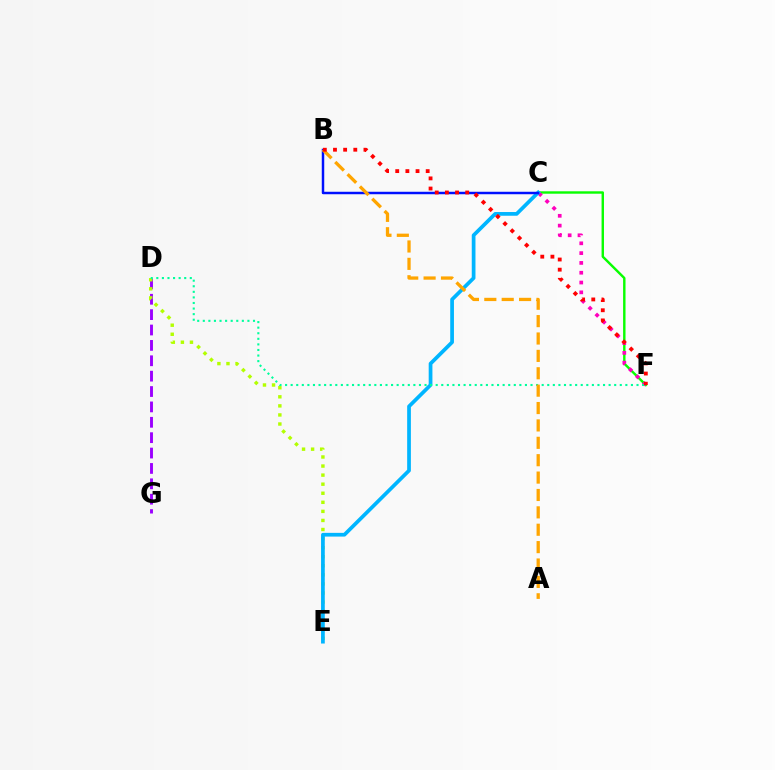{('D', 'G'): [{'color': '#9b00ff', 'line_style': 'dashed', 'thickness': 2.09}], ('D', 'E'): [{'color': '#b3ff00', 'line_style': 'dotted', 'thickness': 2.46}], ('C', 'F'): [{'color': '#08ff00', 'line_style': 'solid', 'thickness': 1.74}, {'color': '#ff00bd', 'line_style': 'dotted', 'thickness': 2.66}], ('C', 'E'): [{'color': '#00b5ff', 'line_style': 'solid', 'thickness': 2.68}], ('B', 'C'): [{'color': '#0010ff', 'line_style': 'solid', 'thickness': 1.78}], ('D', 'F'): [{'color': '#00ff9d', 'line_style': 'dotted', 'thickness': 1.52}], ('A', 'B'): [{'color': '#ffa500', 'line_style': 'dashed', 'thickness': 2.36}], ('B', 'F'): [{'color': '#ff0000', 'line_style': 'dotted', 'thickness': 2.76}]}